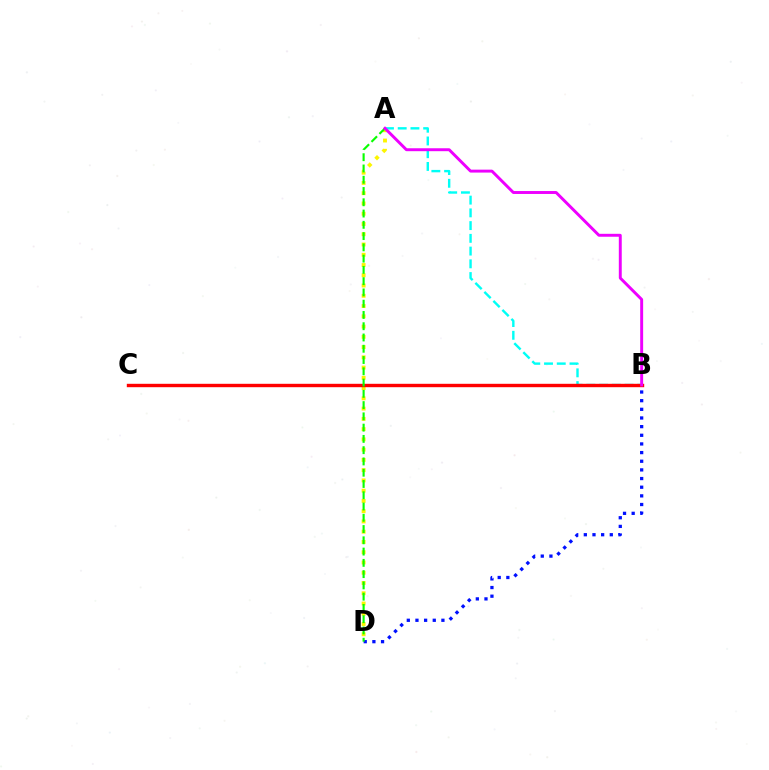{('B', 'D'): [{'color': '#0010ff', 'line_style': 'dotted', 'thickness': 2.35}], ('A', 'B'): [{'color': '#00fff6', 'line_style': 'dashed', 'thickness': 1.73}, {'color': '#ee00ff', 'line_style': 'solid', 'thickness': 2.11}], ('A', 'D'): [{'color': '#fcf500', 'line_style': 'dotted', 'thickness': 2.79}, {'color': '#08ff00', 'line_style': 'dashed', 'thickness': 1.53}], ('B', 'C'): [{'color': '#ff0000', 'line_style': 'solid', 'thickness': 2.44}]}